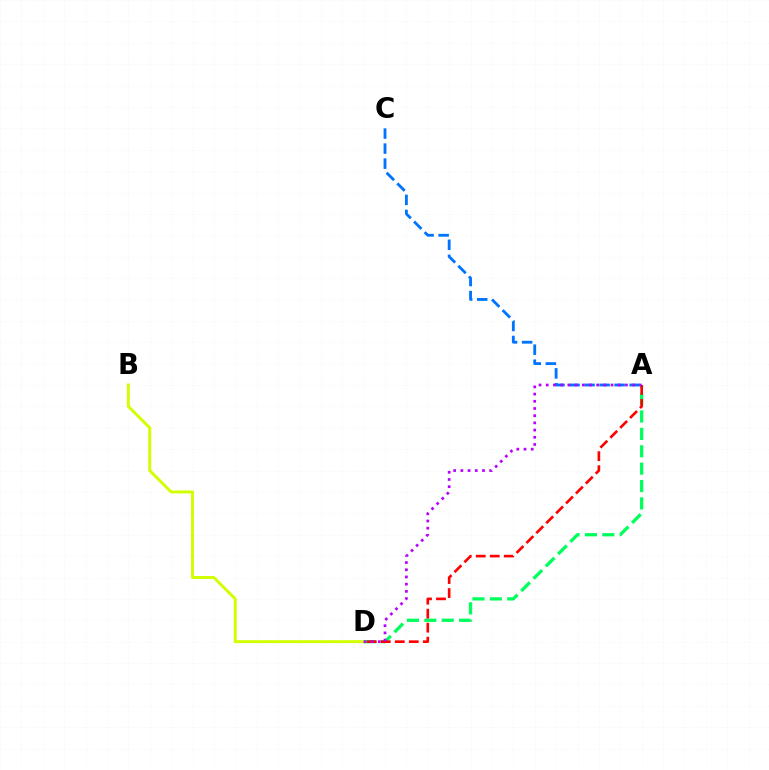{('A', 'D'): [{'color': '#00ff5c', 'line_style': 'dashed', 'thickness': 2.36}, {'color': '#ff0000', 'line_style': 'dashed', 'thickness': 1.9}, {'color': '#b900ff', 'line_style': 'dotted', 'thickness': 1.96}], ('A', 'C'): [{'color': '#0074ff', 'line_style': 'dashed', 'thickness': 2.04}], ('B', 'D'): [{'color': '#d1ff00', 'line_style': 'solid', 'thickness': 2.12}]}